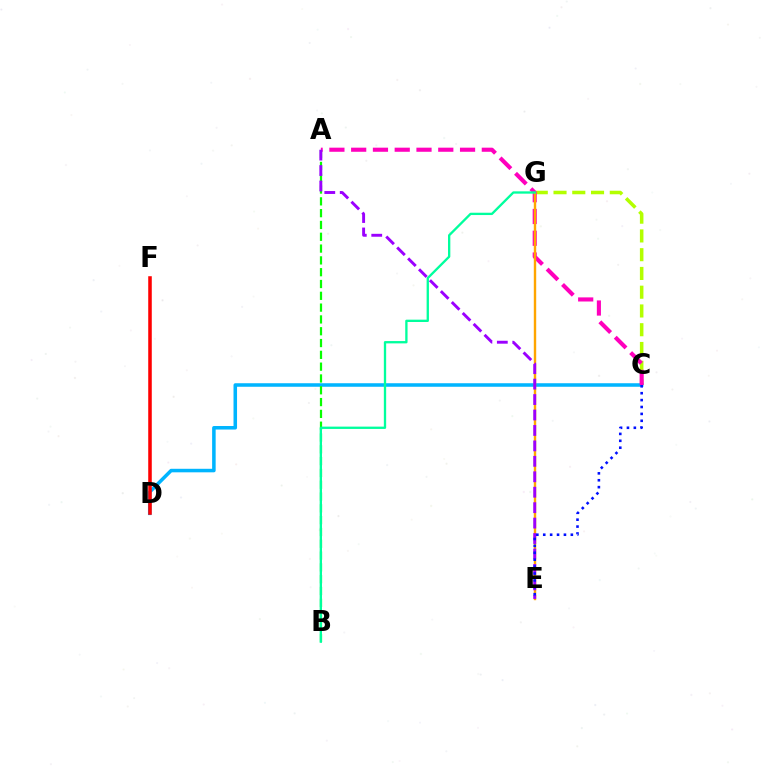{('C', 'G'): [{'color': '#b3ff00', 'line_style': 'dashed', 'thickness': 2.55}], ('C', 'D'): [{'color': '#00b5ff', 'line_style': 'solid', 'thickness': 2.54}], ('D', 'F'): [{'color': '#ff0000', 'line_style': 'solid', 'thickness': 2.55}], ('A', 'B'): [{'color': '#08ff00', 'line_style': 'dashed', 'thickness': 1.6}], ('A', 'C'): [{'color': '#ff00bd', 'line_style': 'dashed', 'thickness': 2.96}], ('E', 'G'): [{'color': '#ffa500', 'line_style': 'solid', 'thickness': 1.74}], ('B', 'G'): [{'color': '#00ff9d', 'line_style': 'solid', 'thickness': 1.67}], ('A', 'E'): [{'color': '#9b00ff', 'line_style': 'dashed', 'thickness': 2.1}], ('C', 'E'): [{'color': '#0010ff', 'line_style': 'dotted', 'thickness': 1.87}]}